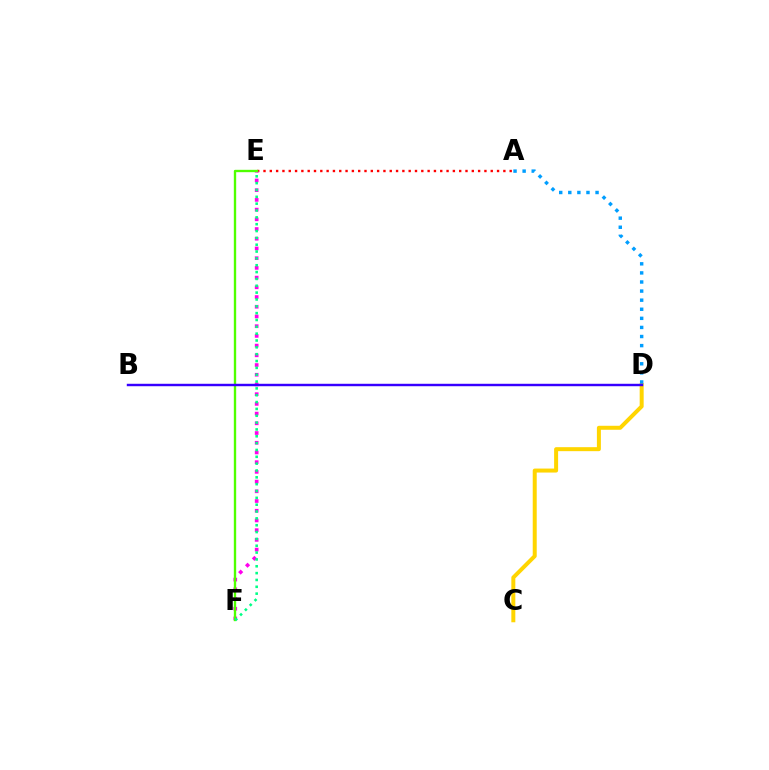{('C', 'D'): [{'color': '#ffd500', 'line_style': 'solid', 'thickness': 2.87}], ('A', 'E'): [{'color': '#ff0000', 'line_style': 'dotted', 'thickness': 1.72}], ('E', 'F'): [{'color': '#ff00ed', 'line_style': 'dotted', 'thickness': 2.64}, {'color': '#4fff00', 'line_style': 'solid', 'thickness': 1.7}, {'color': '#00ff86', 'line_style': 'dotted', 'thickness': 1.86}], ('A', 'D'): [{'color': '#009eff', 'line_style': 'dotted', 'thickness': 2.47}], ('B', 'D'): [{'color': '#3700ff', 'line_style': 'solid', 'thickness': 1.76}]}